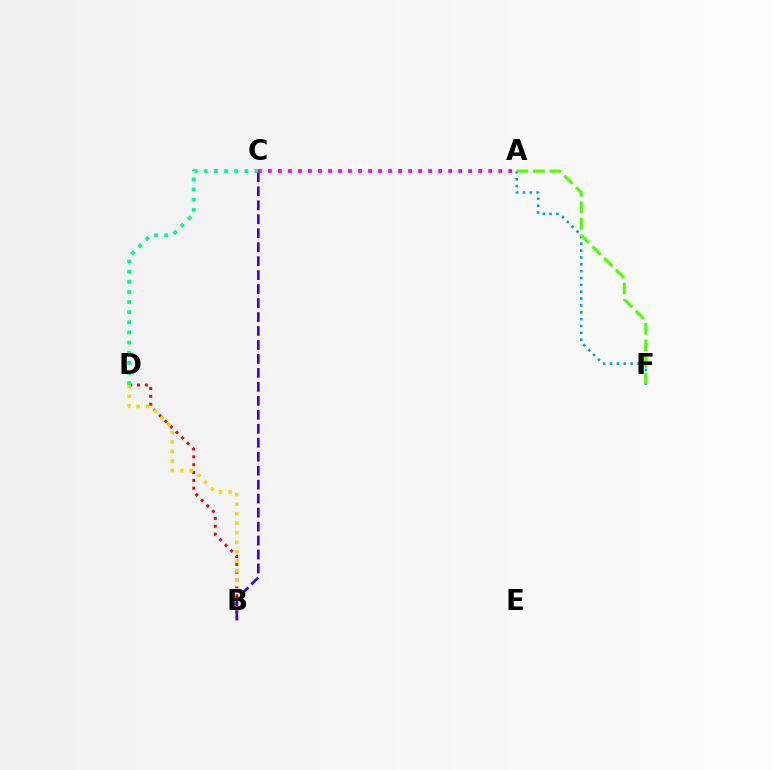{('B', 'D'): [{'color': '#ff0000', 'line_style': 'dotted', 'thickness': 2.13}, {'color': '#ffd500', 'line_style': 'dotted', 'thickness': 2.59}], ('C', 'D'): [{'color': '#00ff86', 'line_style': 'dotted', 'thickness': 2.75}], ('A', 'F'): [{'color': '#009eff', 'line_style': 'dotted', 'thickness': 1.86}, {'color': '#4fff00', 'line_style': 'dashed', 'thickness': 2.24}], ('B', 'C'): [{'color': '#3700ff', 'line_style': 'dashed', 'thickness': 1.9}], ('A', 'C'): [{'color': '#ff00ed', 'line_style': 'dotted', 'thickness': 2.72}]}